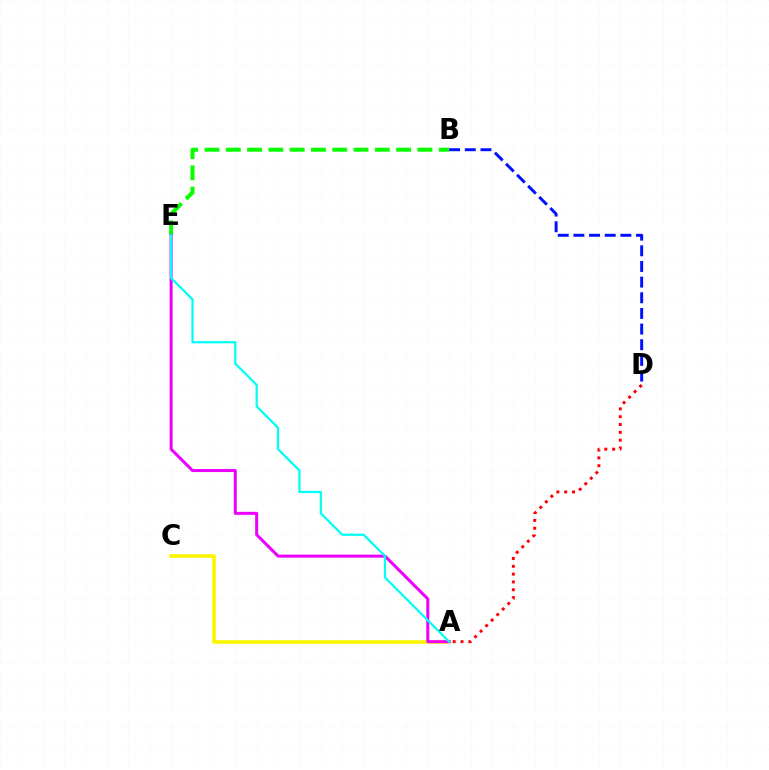{('A', 'D'): [{'color': '#ff0000', 'line_style': 'dotted', 'thickness': 2.12}], ('B', 'E'): [{'color': '#08ff00', 'line_style': 'dashed', 'thickness': 2.89}], ('A', 'C'): [{'color': '#fcf500', 'line_style': 'solid', 'thickness': 2.59}], ('B', 'D'): [{'color': '#0010ff', 'line_style': 'dashed', 'thickness': 2.13}], ('A', 'E'): [{'color': '#ee00ff', 'line_style': 'solid', 'thickness': 2.17}, {'color': '#00fff6', 'line_style': 'solid', 'thickness': 1.61}]}